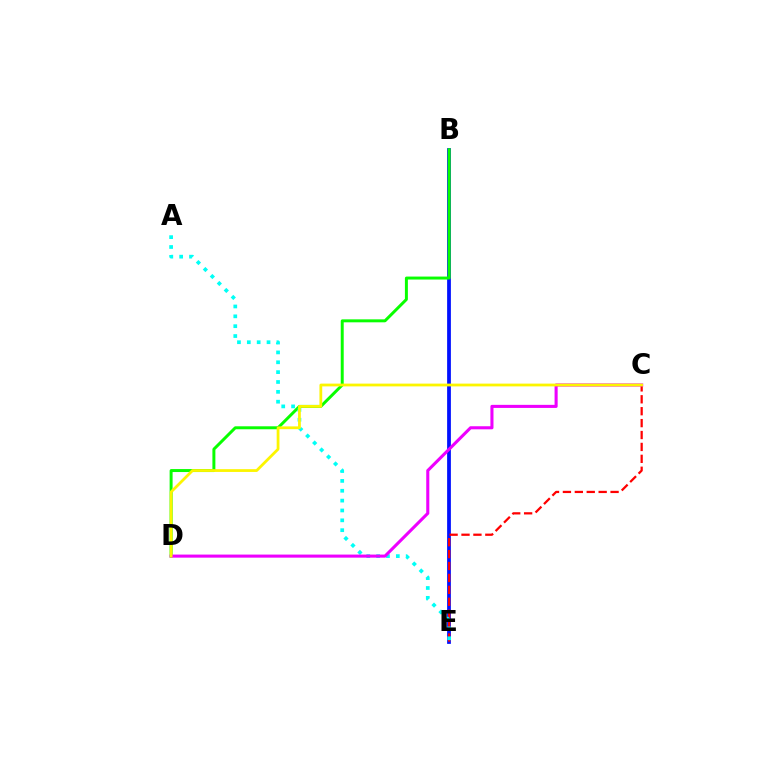{('B', 'E'): [{'color': '#0010ff', 'line_style': 'solid', 'thickness': 2.7}], ('B', 'D'): [{'color': '#08ff00', 'line_style': 'solid', 'thickness': 2.14}], ('C', 'E'): [{'color': '#ff0000', 'line_style': 'dashed', 'thickness': 1.62}], ('A', 'E'): [{'color': '#00fff6', 'line_style': 'dotted', 'thickness': 2.68}], ('C', 'D'): [{'color': '#ee00ff', 'line_style': 'solid', 'thickness': 2.21}, {'color': '#fcf500', 'line_style': 'solid', 'thickness': 2.0}]}